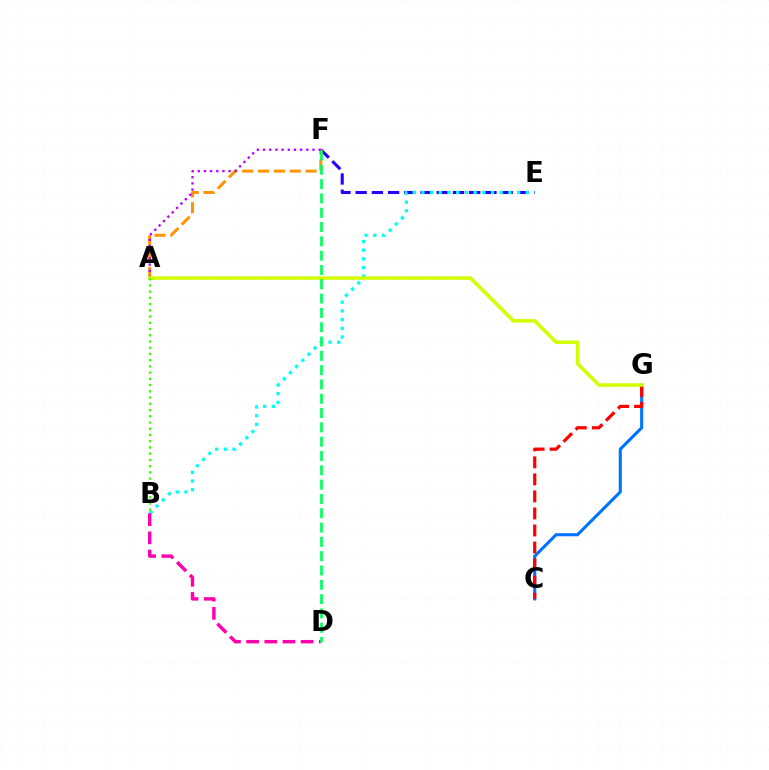{('E', 'F'): [{'color': '#2500ff', 'line_style': 'dashed', 'thickness': 2.2}], ('C', 'G'): [{'color': '#0074ff', 'line_style': 'solid', 'thickness': 2.23}, {'color': '#ff0000', 'line_style': 'dashed', 'thickness': 2.31}], ('B', 'E'): [{'color': '#00fff6', 'line_style': 'dotted', 'thickness': 2.36}], ('A', 'F'): [{'color': '#ff9400', 'line_style': 'dashed', 'thickness': 2.15}, {'color': '#b900ff', 'line_style': 'dotted', 'thickness': 1.68}], ('B', 'D'): [{'color': '#ff00ac', 'line_style': 'dashed', 'thickness': 2.47}], ('A', 'G'): [{'color': '#d1ff00', 'line_style': 'solid', 'thickness': 2.54}], ('D', 'F'): [{'color': '#00ff5c', 'line_style': 'dashed', 'thickness': 1.94}], ('A', 'B'): [{'color': '#3dff00', 'line_style': 'dotted', 'thickness': 1.69}]}